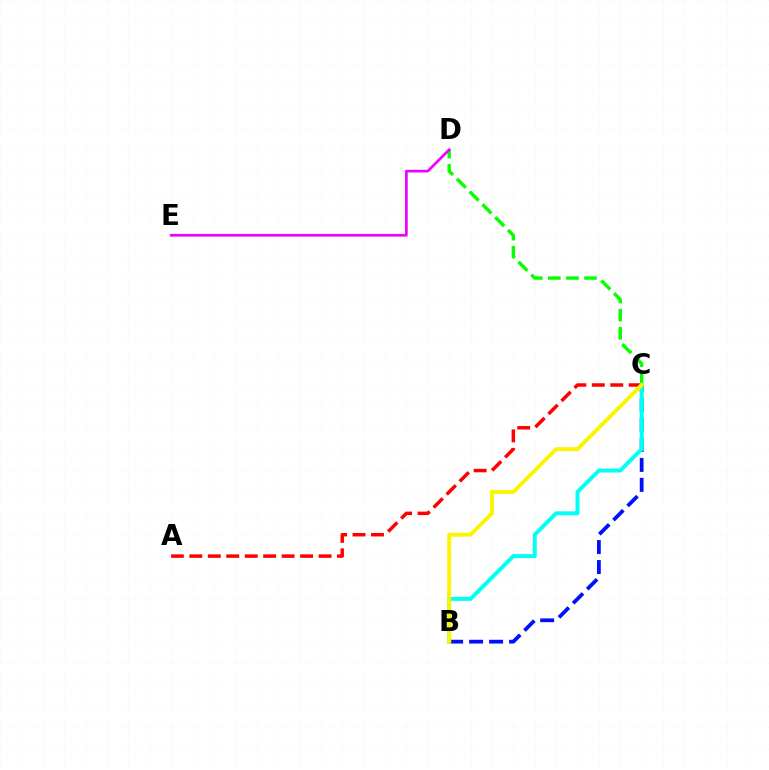{('B', 'C'): [{'color': '#0010ff', 'line_style': 'dashed', 'thickness': 2.71}, {'color': '#00fff6', 'line_style': 'solid', 'thickness': 2.85}, {'color': '#fcf500', 'line_style': 'solid', 'thickness': 2.85}], ('A', 'C'): [{'color': '#ff0000', 'line_style': 'dashed', 'thickness': 2.51}], ('C', 'D'): [{'color': '#08ff00', 'line_style': 'dashed', 'thickness': 2.46}], ('D', 'E'): [{'color': '#ee00ff', 'line_style': 'solid', 'thickness': 1.94}]}